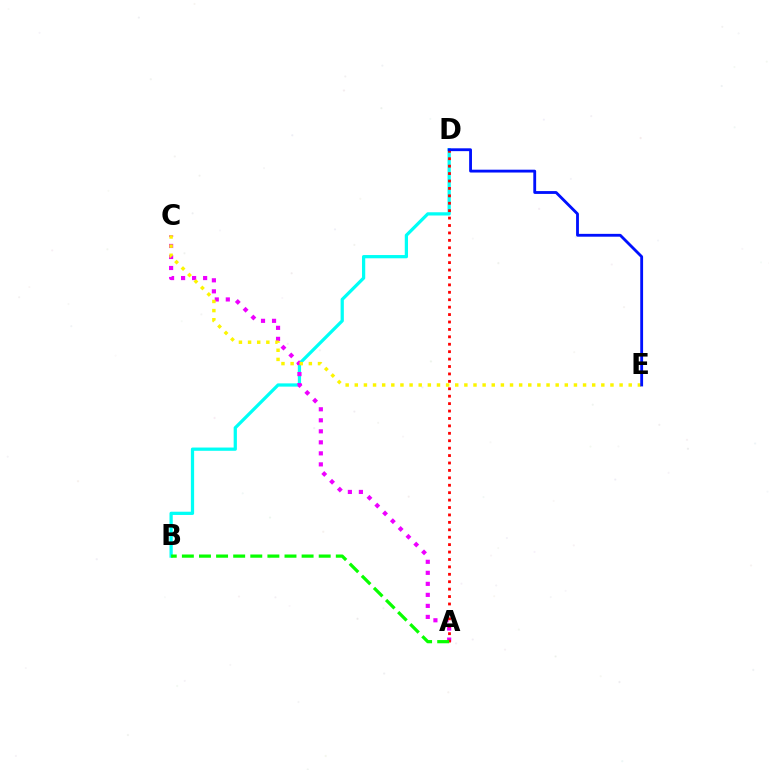{('B', 'D'): [{'color': '#00fff6', 'line_style': 'solid', 'thickness': 2.34}], ('A', 'C'): [{'color': '#ee00ff', 'line_style': 'dotted', 'thickness': 2.99}], ('C', 'E'): [{'color': '#fcf500', 'line_style': 'dotted', 'thickness': 2.48}], ('A', 'D'): [{'color': '#ff0000', 'line_style': 'dotted', 'thickness': 2.02}], ('A', 'B'): [{'color': '#08ff00', 'line_style': 'dashed', 'thickness': 2.32}], ('D', 'E'): [{'color': '#0010ff', 'line_style': 'solid', 'thickness': 2.04}]}